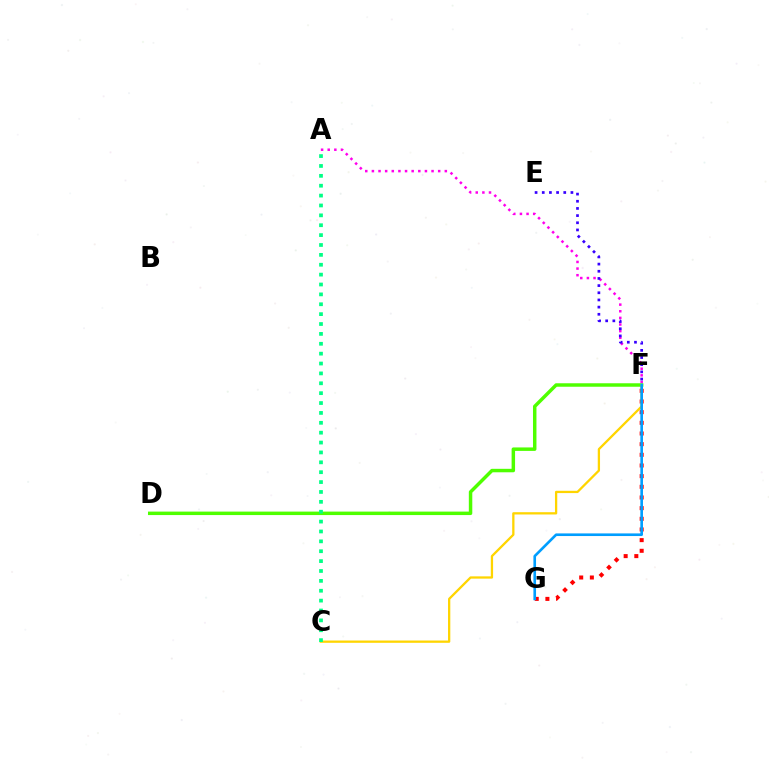{('A', 'F'): [{'color': '#ff00ed', 'line_style': 'dotted', 'thickness': 1.8}], ('E', 'F'): [{'color': '#3700ff', 'line_style': 'dotted', 'thickness': 1.95}], ('D', 'F'): [{'color': '#4fff00', 'line_style': 'solid', 'thickness': 2.5}], ('F', 'G'): [{'color': '#ff0000', 'line_style': 'dotted', 'thickness': 2.9}, {'color': '#009eff', 'line_style': 'solid', 'thickness': 1.9}], ('C', 'F'): [{'color': '#ffd500', 'line_style': 'solid', 'thickness': 1.65}], ('A', 'C'): [{'color': '#00ff86', 'line_style': 'dotted', 'thickness': 2.68}]}